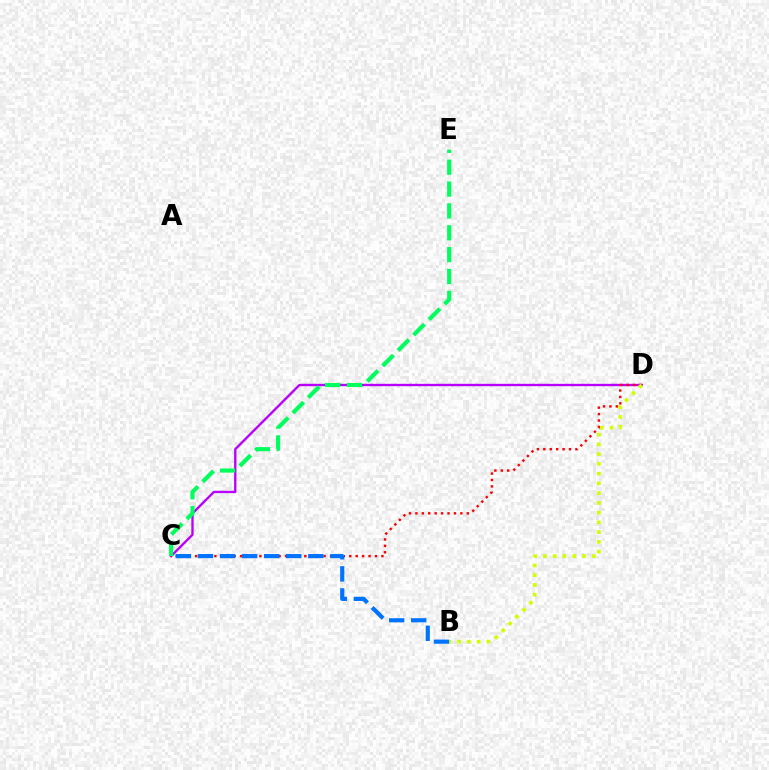{('C', 'D'): [{'color': '#b900ff', 'line_style': 'solid', 'thickness': 1.7}, {'color': '#ff0000', 'line_style': 'dotted', 'thickness': 1.75}], ('C', 'E'): [{'color': '#00ff5c', 'line_style': 'dashed', 'thickness': 2.97}], ('B', 'D'): [{'color': '#d1ff00', 'line_style': 'dotted', 'thickness': 2.65}], ('B', 'C'): [{'color': '#0074ff', 'line_style': 'dashed', 'thickness': 3.0}]}